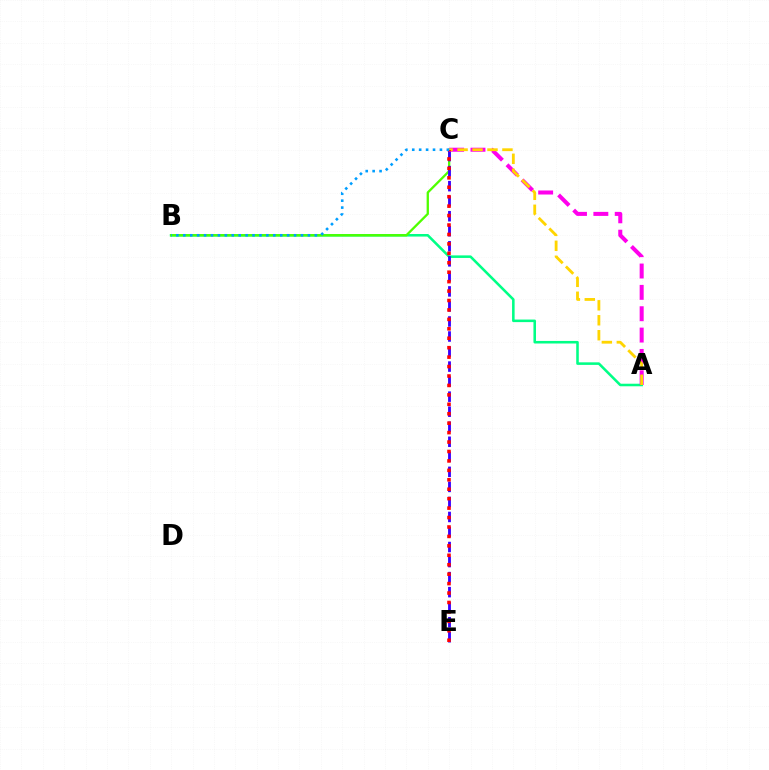{('A', 'B'): [{'color': '#00ff86', 'line_style': 'solid', 'thickness': 1.84}], ('B', 'C'): [{'color': '#4fff00', 'line_style': 'solid', 'thickness': 1.66}, {'color': '#009eff', 'line_style': 'dotted', 'thickness': 1.88}], ('C', 'E'): [{'color': '#3700ff', 'line_style': 'dashed', 'thickness': 2.04}, {'color': '#ff0000', 'line_style': 'dotted', 'thickness': 2.56}], ('A', 'C'): [{'color': '#ff00ed', 'line_style': 'dashed', 'thickness': 2.9}, {'color': '#ffd500', 'line_style': 'dashed', 'thickness': 2.03}]}